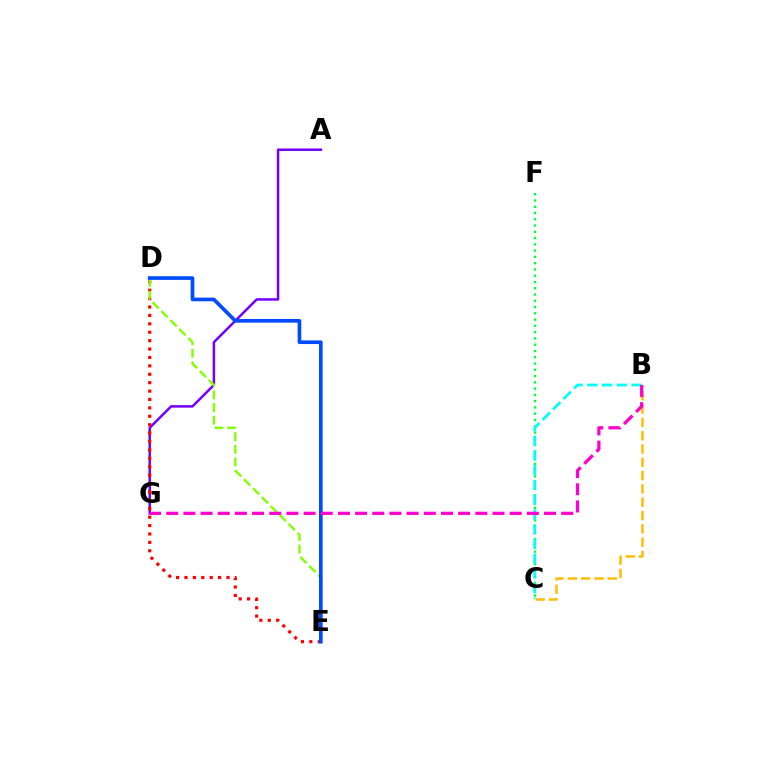{('C', 'F'): [{'color': '#00ff39', 'line_style': 'dotted', 'thickness': 1.7}], ('B', 'C'): [{'color': '#00fff6', 'line_style': 'dashed', 'thickness': 2.0}, {'color': '#ffbd00', 'line_style': 'dashed', 'thickness': 1.81}], ('A', 'G'): [{'color': '#7200ff', 'line_style': 'solid', 'thickness': 1.8}], ('D', 'E'): [{'color': '#ff0000', 'line_style': 'dotted', 'thickness': 2.28}, {'color': '#84ff00', 'line_style': 'dashed', 'thickness': 1.72}, {'color': '#004bff', 'line_style': 'solid', 'thickness': 2.64}], ('B', 'G'): [{'color': '#ff00cf', 'line_style': 'dashed', 'thickness': 2.33}]}